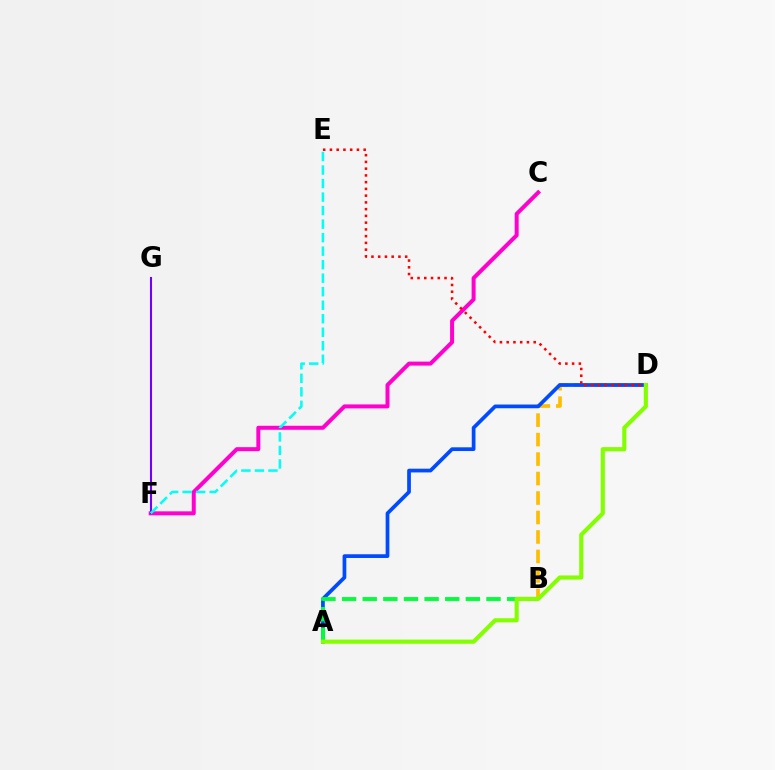{('B', 'D'): [{'color': '#ffbd00', 'line_style': 'dashed', 'thickness': 2.65}], ('C', 'F'): [{'color': '#ff00cf', 'line_style': 'solid', 'thickness': 2.87}], ('A', 'D'): [{'color': '#004bff', 'line_style': 'solid', 'thickness': 2.68}, {'color': '#84ff00', 'line_style': 'solid', 'thickness': 2.98}], ('A', 'B'): [{'color': '#00ff39', 'line_style': 'dashed', 'thickness': 2.8}], ('F', 'G'): [{'color': '#7200ff', 'line_style': 'solid', 'thickness': 1.5}], ('E', 'F'): [{'color': '#00fff6', 'line_style': 'dashed', 'thickness': 1.84}], ('D', 'E'): [{'color': '#ff0000', 'line_style': 'dotted', 'thickness': 1.83}]}